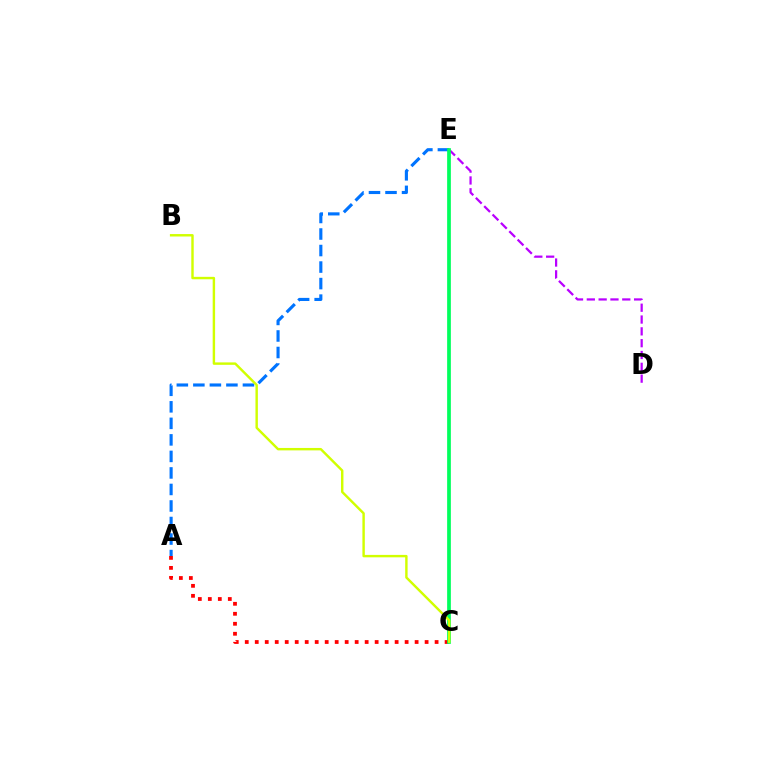{('A', 'E'): [{'color': '#0074ff', 'line_style': 'dashed', 'thickness': 2.25}], ('A', 'C'): [{'color': '#ff0000', 'line_style': 'dotted', 'thickness': 2.71}], ('D', 'E'): [{'color': '#b900ff', 'line_style': 'dashed', 'thickness': 1.61}], ('C', 'E'): [{'color': '#00ff5c', 'line_style': 'solid', 'thickness': 2.68}], ('B', 'C'): [{'color': '#d1ff00', 'line_style': 'solid', 'thickness': 1.75}]}